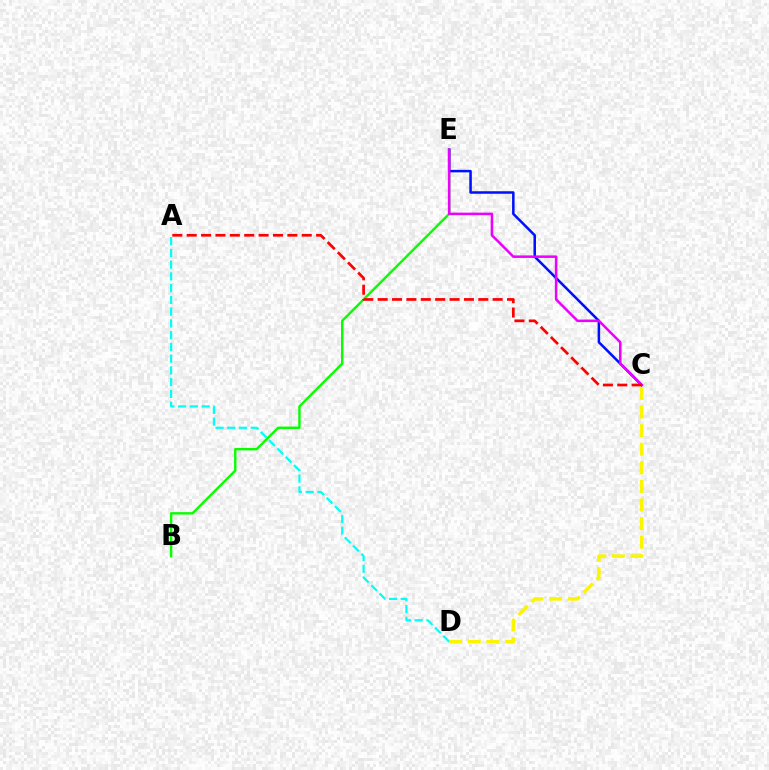{('A', 'D'): [{'color': '#00fff6', 'line_style': 'dashed', 'thickness': 1.6}], ('B', 'E'): [{'color': '#08ff00', 'line_style': 'solid', 'thickness': 1.75}], ('C', 'D'): [{'color': '#fcf500', 'line_style': 'dashed', 'thickness': 2.53}], ('C', 'E'): [{'color': '#0010ff', 'line_style': 'solid', 'thickness': 1.82}, {'color': '#ee00ff', 'line_style': 'solid', 'thickness': 1.82}], ('A', 'C'): [{'color': '#ff0000', 'line_style': 'dashed', 'thickness': 1.95}]}